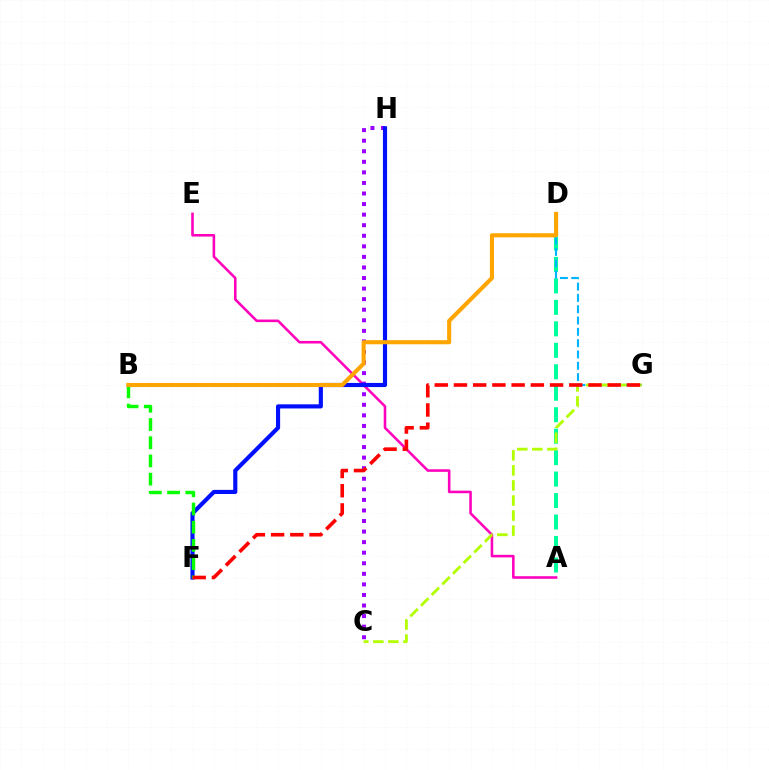{('A', 'D'): [{'color': '#00ff9d', 'line_style': 'dashed', 'thickness': 2.92}], ('D', 'G'): [{'color': '#00b5ff', 'line_style': 'dashed', 'thickness': 1.54}], ('A', 'E'): [{'color': '#ff00bd', 'line_style': 'solid', 'thickness': 1.85}], ('C', 'G'): [{'color': '#b3ff00', 'line_style': 'dashed', 'thickness': 2.05}], ('C', 'H'): [{'color': '#9b00ff', 'line_style': 'dotted', 'thickness': 2.87}], ('F', 'H'): [{'color': '#0010ff', 'line_style': 'solid', 'thickness': 2.98}], ('B', 'F'): [{'color': '#08ff00', 'line_style': 'dashed', 'thickness': 2.47}], ('B', 'D'): [{'color': '#ffa500', 'line_style': 'solid', 'thickness': 2.94}], ('F', 'G'): [{'color': '#ff0000', 'line_style': 'dashed', 'thickness': 2.61}]}